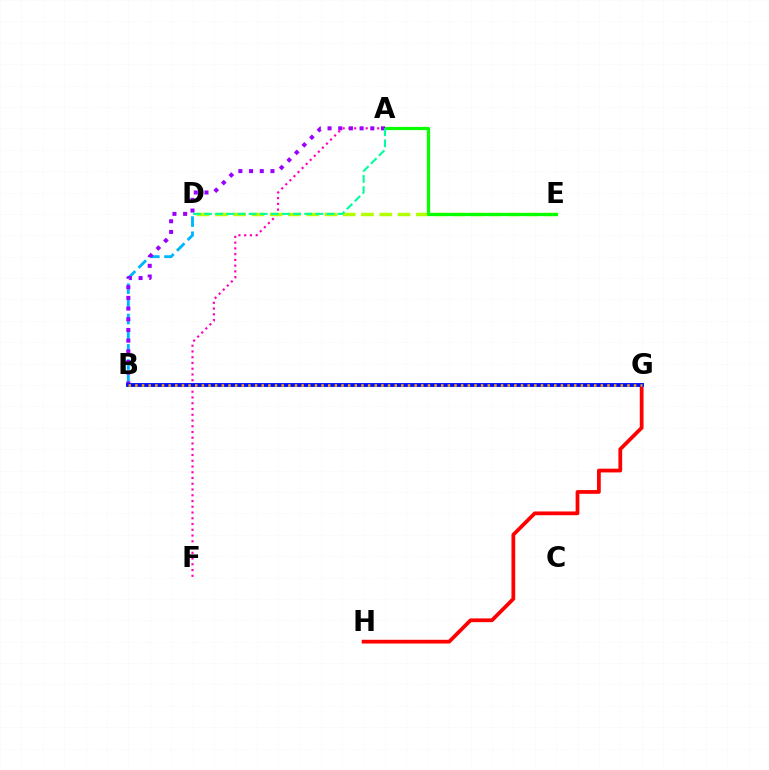{('B', 'D'): [{'color': '#00b5ff', 'line_style': 'dashed', 'thickness': 2.06}], ('A', 'F'): [{'color': '#ff00bd', 'line_style': 'dotted', 'thickness': 1.56}], ('G', 'H'): [{'color': '#ff0000', 'line_style': 'solid', 'thickness': 2.7}], ('D', 'E'): [{'color': '#b3ff00', 'line_style': 'dashed', 'thickness': 2.48}], ('A', 'E'): [{'color': '#08ff00', 'line_style': 'solid', 'thickness': 2.31}], ('A', 'B'): [{'color': '#9b00ff', 'line_style': 'dotted', 'thickness': 2.9}], ('B', 'G'): [{'color': '#0010ff', 'line_style': 'solid', 'thickness': 2.79}, {'color': '#ffa500', 'line_style': 'dotted', 'thickness': 1.81}], ('A', 'D'): [{'color': '#00ff9d', 'line_style': 'dashed', 'thickness': 1.51}]}